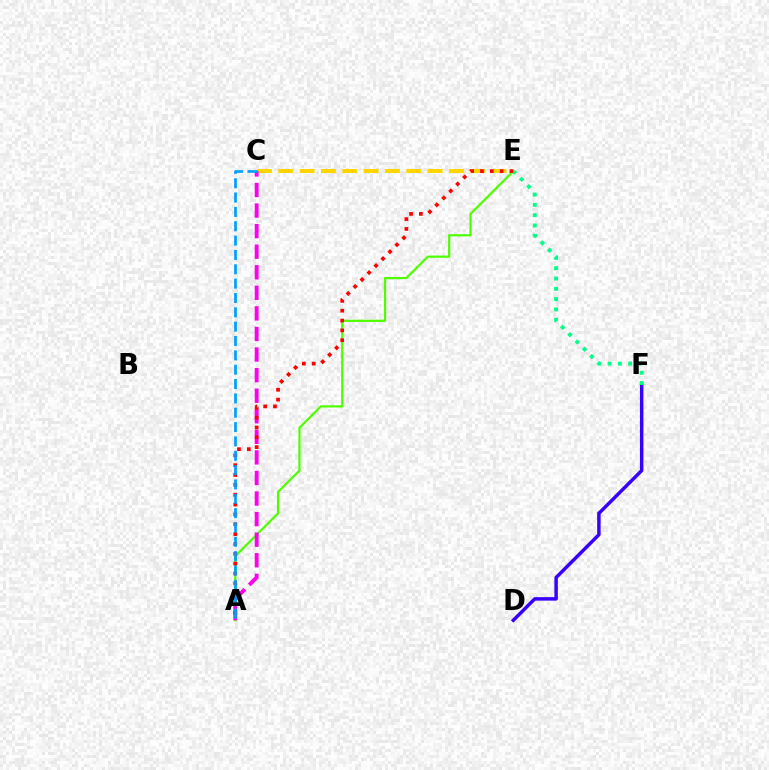{('C', 'E'): [{'color': '#ffd500', 'line_style': 'dashed', 'thickness': 2.9}], ('D', 'F'): [{'color': '#3700ff', 'line_style': 'solid', 'thickness': 2.49}], ('E', 'F'): [{'color': '#00ff86', 'line_style': 'dotted', 'thickness': 2.8}], ('A', 'E'): [{'color': '#4fff00', 'line_style': 'solid', 'thickness': 1.6}, {'color': '#ff0000', 'line_style': 'dotted', 'thickness': 2.68}], ('A', 'C'): [{'color': '#ff00ed', 'line_style': 'dashed', 'thickness': 2.79}, {'color': '#009eff', 'line_style': 'dashed', 'thickness': 1.95}]}